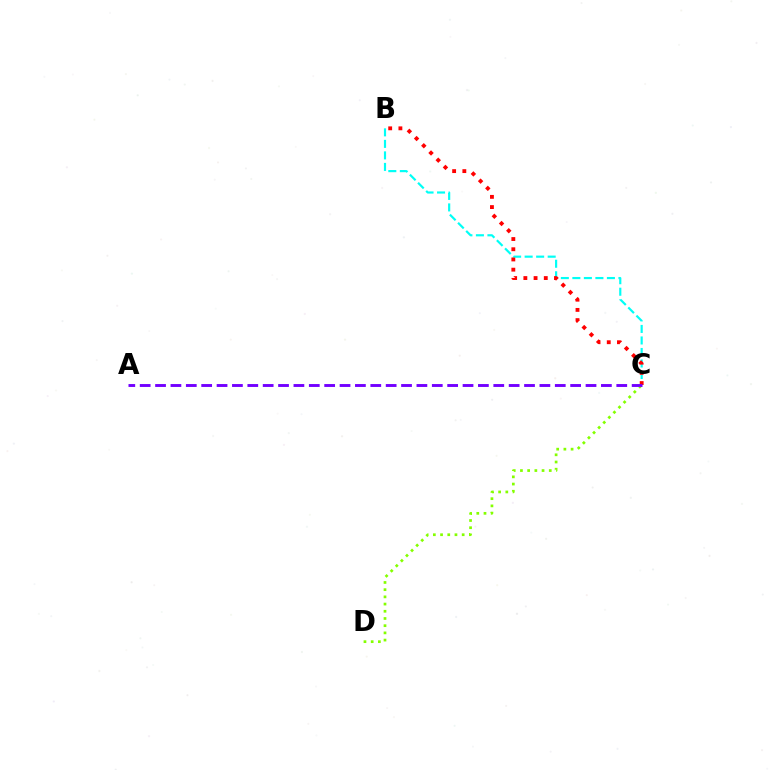{('C', 'D'): [{'color': '#84ff00', 'line_style': 'dotted', 'thickness': 1.96}], ('B', 'C'): [{'color': '#00fff6', 'line_style': 'dashed', 'thickness': 1.56}, {'color': '#ff0000', 'line_style': 'dotted', 'thickness': 2.77}], ('A', 'C'): [{'color': '#7200ff', 'line_style': 'dashed', 'thickness': 2.09}]}